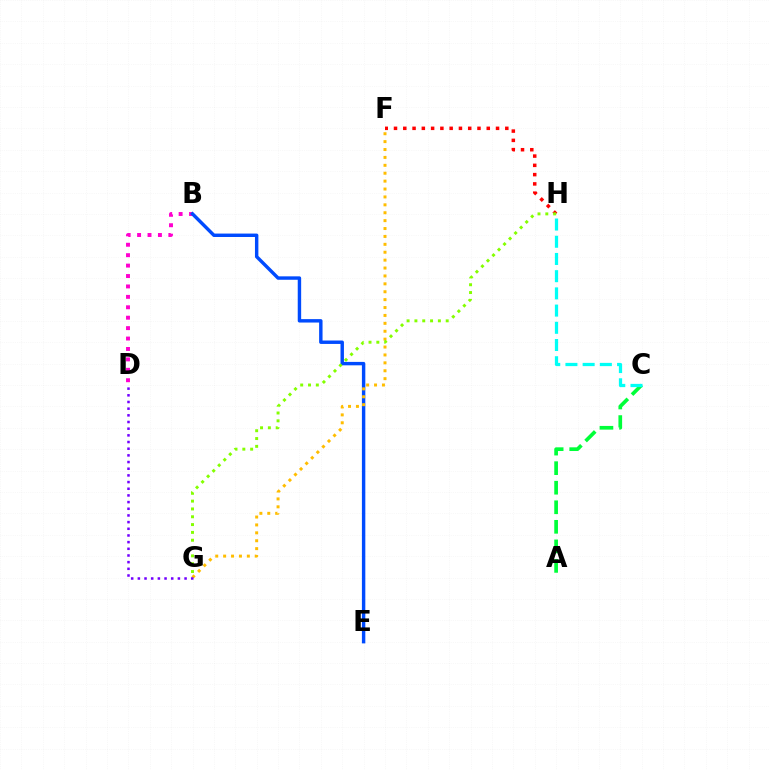{('B', 'D'): [{'color': '#ff00cf', 'line_style': 'dotted', 'thickness': 2.83}], ('B', 'E'): [{'color': '#004bff', 'line_style': 'solid', 'thickness': 2.46}], ('F', 'H'): [{'color': '#ff0000', 'line_style': 'dotted', 'thickness': 2.52}], ('F', 'G'): [{'color': '#ffbd00', 'line_style': 'dotted', 'thickness': 2.15}], ('D', 'G'): [{'color': '#7200ff', 'line_style': 'dotted', 'thickness': 1.81}], ('G', 'H'): [{'color': '#84ff00', 'line_style': 'dotted', 'thickness': 2.13}], ('A', 'C'): [{'color': '#00ff39', 'line_style': 'dashed', 'thickness': 2.66}], ('C', 'H'): [{'color': '#00fff6', 'line_style': 'dashed', 'thickness': 2.34}]}